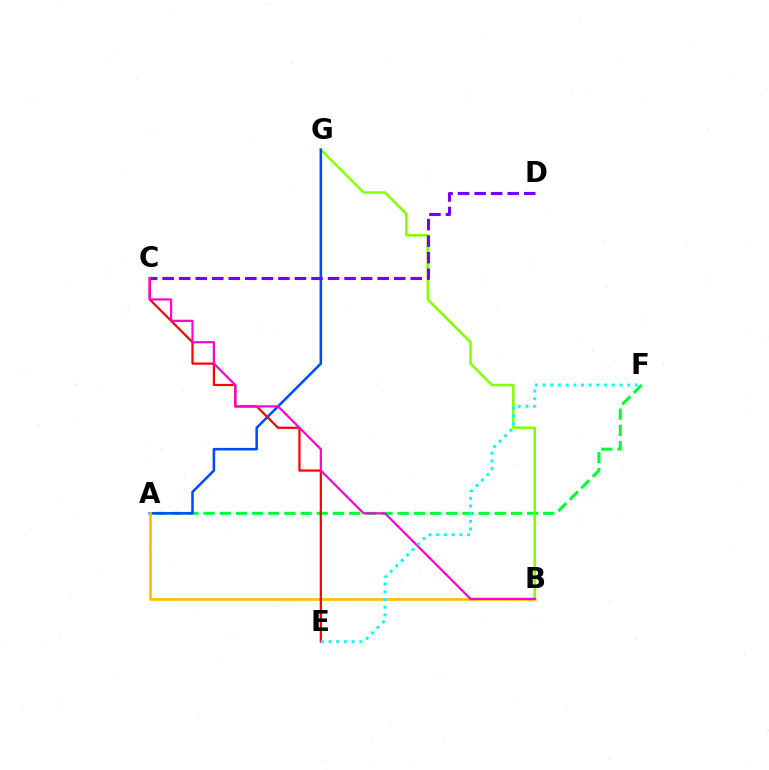{('A', 'F'): [{'color': '#00ff39', 'line_style': 'dashed', 'thickness': 2.2}], ('B', 'G'): [{'color': '#84ff00', 'line_style': 'solid', 'thickness': 1.82}], ('A', 'G'): [{'color': '#004bff', 'line_style': 'solid', 'thickness': 1.84}], ('C', 'D'): [{'color': '#7200ff', 'line_style': 'dashed', 'thickness': 2.25}], ('A', 'B'): [{'color': '#ffbd00', 'line_style': 'solid', 'thickness': 1.91}], ('C', 'E'): [{'color': '#ff0000', 'line_style': 'solid', 'thickness': 1.6}], ('B', 'C'): [{'color': '#ff00cf', 'line_style': 'solid', 'thickness': 1.6}], ('E', 'F'): [{'color': '#00fff6', 'line_style': 'dotted', 'thickness': 2.09}]}